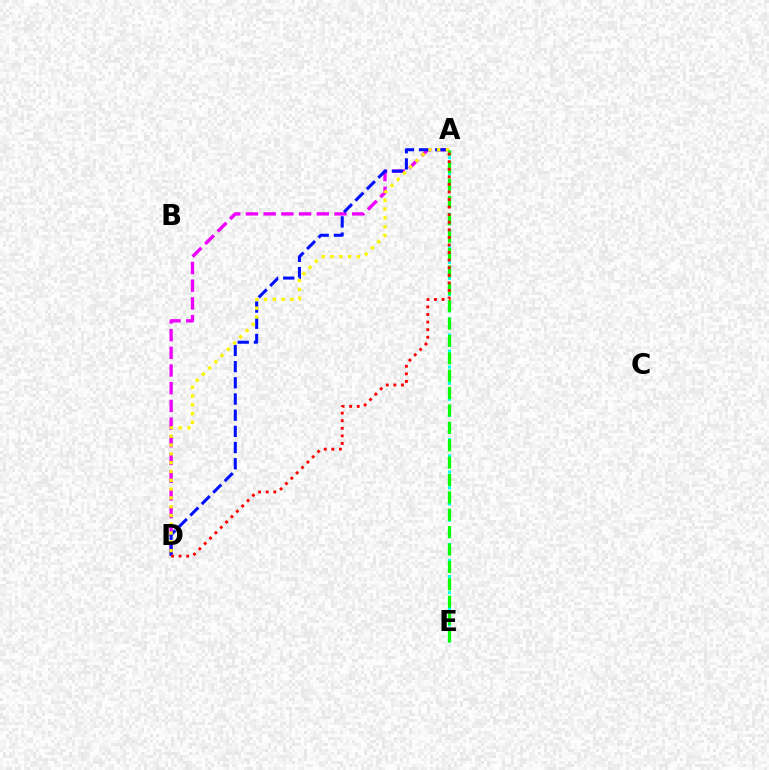{('A', 'E'): [{'color': '#00fff6', 'line_style': 'dotted', 'thickness': 2.19}, {'color': '#08ff00', 'line_style': 'dashed', 'thickness': 2.36}], ('A', 'D'): [{'color': '#ee00ff', 'line_style': 'dashed', 'thickness': 2.4}, {'color': '#0010ff', 'line_style': 'dashed', 'thickness': 2.2}, {'color': '#fcf500', 'line_style': 'dotted', 'thickness': 2.39}, {'color': '#ff0000', 'line_style': 'dotted', 'thickness': 2.06}]}